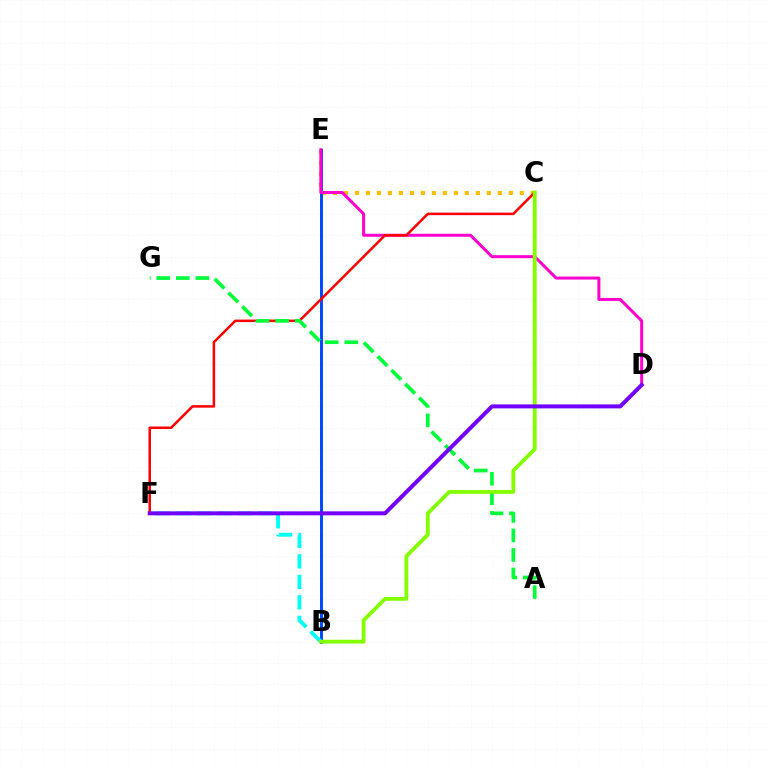{('C', 'E'): [{'color': '#ffbd00', 'line_style': 'dotted', 'thickness': 2.98}], ('B', 'E'): [{'color': '#004bff', 'line_style': 'solid', 'thickness': 2.13}], ('B', 'F'): [{'color': '#00fff6', 'line_style': 'dashed', 'thickness': 2.79}], ('D', 'E'): [{'color': '#ff00cf', 'line_style': 'solid', 'thickness': 2.16}], ('C', 'F'): [{'color': '#ff0000', 'line_style': 'solid', 'thickness': 1.81}], ('A', 'G'): [{'color': '#00ff39', 'line_style': 'dashed', 'thickness': 2.65}], ('B', 'C'): [{'color': '#84ff00', 'line_style': 'solid', 'thickness': 2.76}], ('D', 'F'): [{'color': '#7200ff', 'line_style': 'solid', 'thickness': 2.87}]}